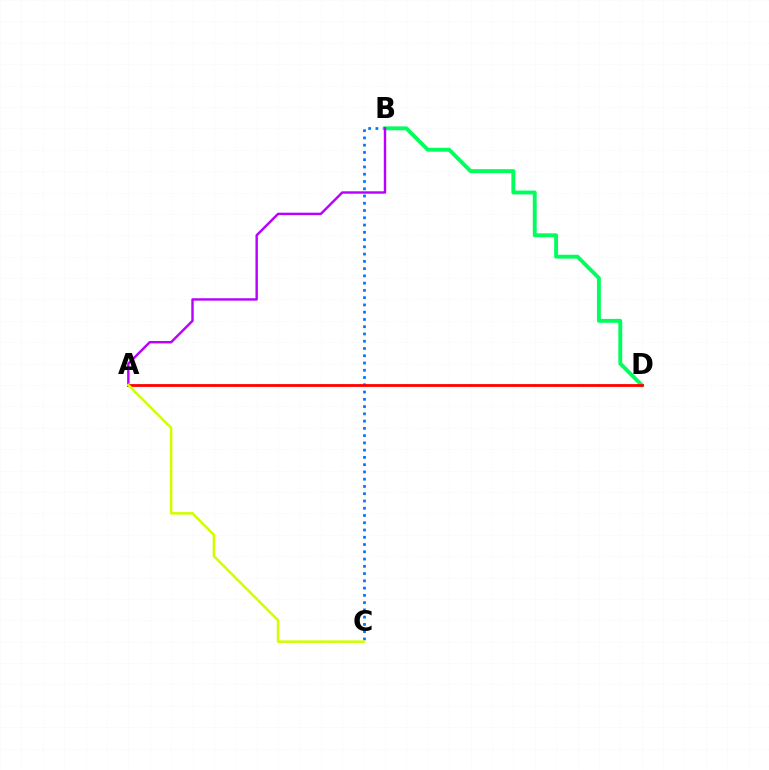{('B', 'C'): [{'color': '#0074ff', 'line_style': 'dotted', 'thickness': 1.97}], ('B', 'D'): [{'color': '#00ff5c', 'line_style': 'solid', 'thickness': 2.8}], ('A', 'B'): [{'color': '#b900ff', 'line_style': 'solid', 'thickness': 1.74}], ('A', 'D'): [{'color': '#ff0000', 'line_style': 'solid', 'thickness': 2.01}], ('A', 'C'): [{'color': '#d1ff00', 'line_style': 'solid', 'thickness': 1.83}]}